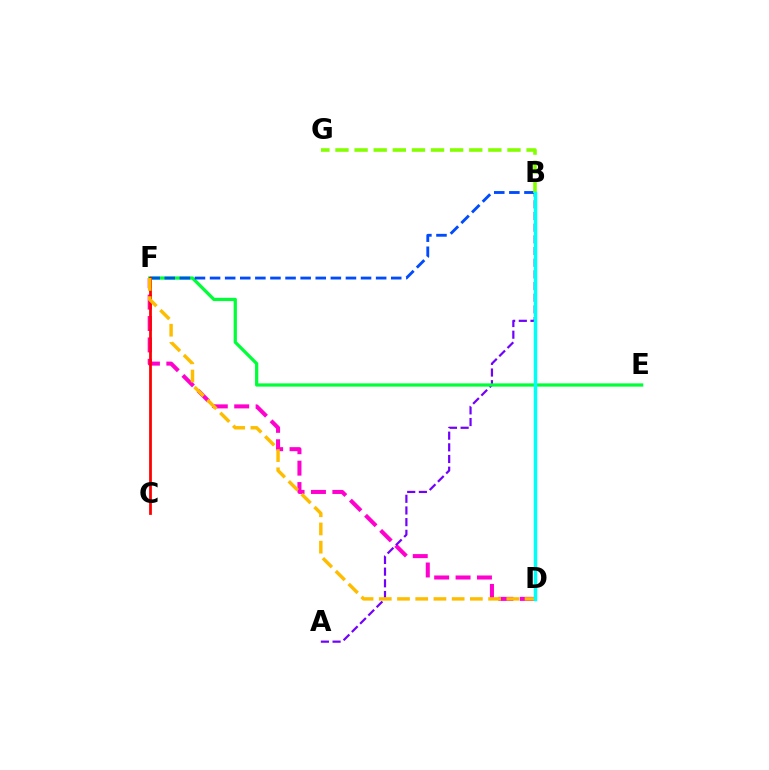{('D', 'F'): [{'color': '#ff00cf', 'line_style': 'dashed', 'thickness': 2.91}, {'color': '#ffbd00', 'line_style': 'dashed', 'thickness': 2.48}], ('A', 'B'): [{'color': '#7200ff', 'line_style': 'dashed', 'thickness': 1.59}], ('E', 'F'): [{'color': '#00ff39', 'line_style': 'solid', 'thickness': 2.35}], ('B', 'F'): [{'color': '#004bff', 'line_style': 'dashed', 'thickness': 2.05}], ('C', 'F'): [{'color': '#ff0000', 'line_style': 'solid', 'thickness': 1.99}], ('B', 'G'): [{'color': '#84ff00', 'line_style': 'dashed', 'thickness': 2.6}], ('B', 'D'): [{'color': '#00fff6', 'line_style': 'solid', 'thickness': 2.51}]}